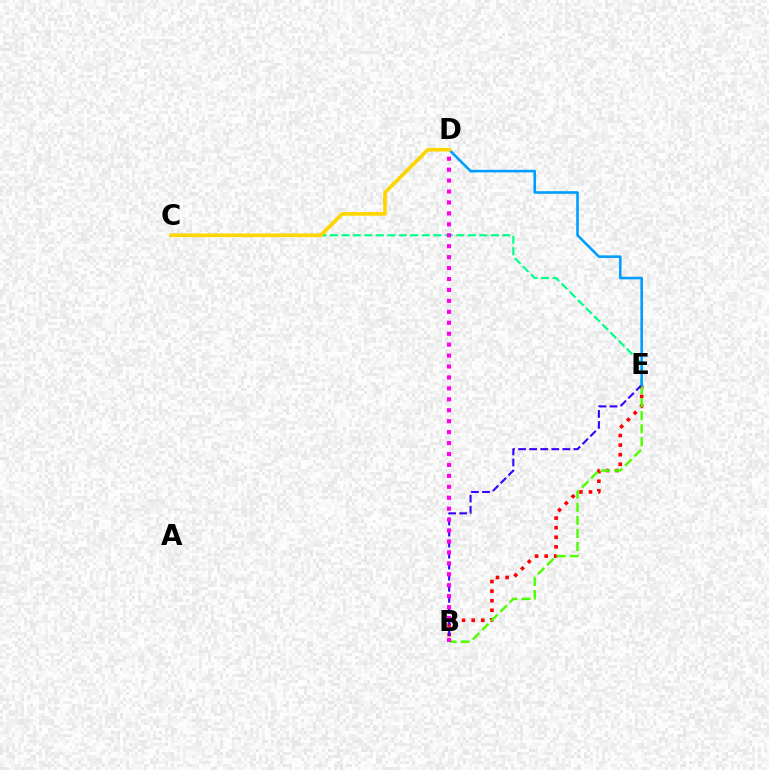{('B', 'E'): [{'color': '#ff0000', 'line_style': 'dotted', 'thickness': 2.61}, {'color': '#4fff00', 'line_style': 'dashed', 'thickness': 1.78}, {'color': '#3700ff', 'line_style': 'dashed', 'thickness': 1.5}], ('C', 'E'): [{'color': '#00ff86', 'line_style': 'dashed', 'thickness': 1.56}], ('D', 'E'): [{'color': '#009eff', 'line_style': 'solid', 'thickness': 1.88}], ('B', 'D'): [{'color': '#ff00ed', 'line_style': 'dotted', 'thickness': 2.97}], ('C', 'D'): [{'color': '#ffd500', 'line_style': 'solid', 'thickness': 2.63}]}